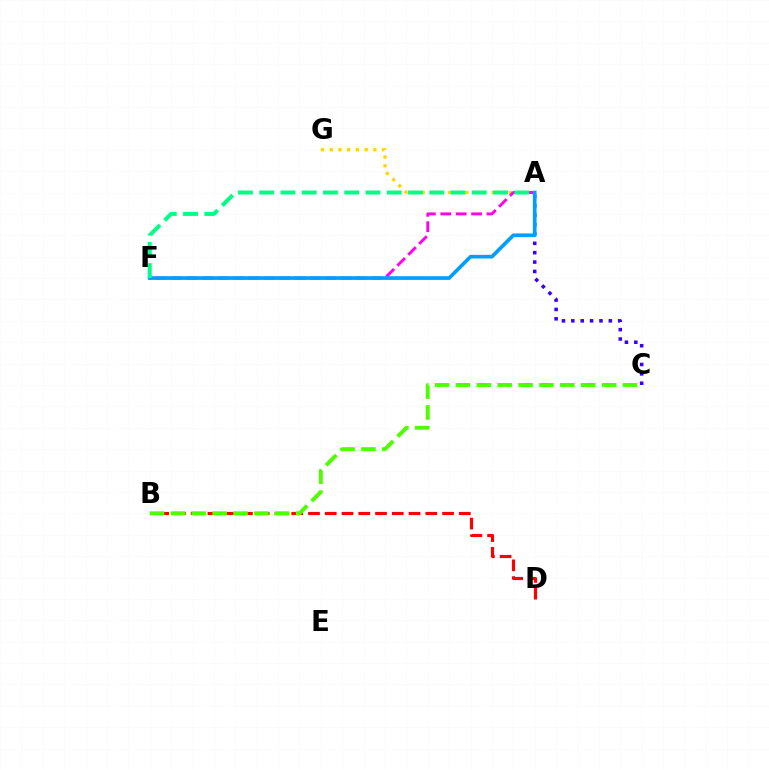{('A', 'C'): [{'color': '#3700ff', 'line_style': 'dotted', 'thickness': 2.55}], ('A', 'G'): [{'color': '#ffd500', 'line_style': 'dotted', 'thickness': 2.37}], ('B', 'D'): [{'color': '#ff0000', 'line_style': 'dashed', 'thickness': 2.28}], ('B', 'C'): [{'color': '#4fff00', 'line_style': 'dashed', 'thickness': 2.84}], ('A', 'F'): [{'color': '#ff00ed', 'line_style': 'dashed', 'thickness': 2.09}, {'color': '#009eff', 'line_style': 'solid', 'thickness': 2.64}, {'color': '#00ff86', 'line_style': 'dashed', 'thickness': 2.89}]}